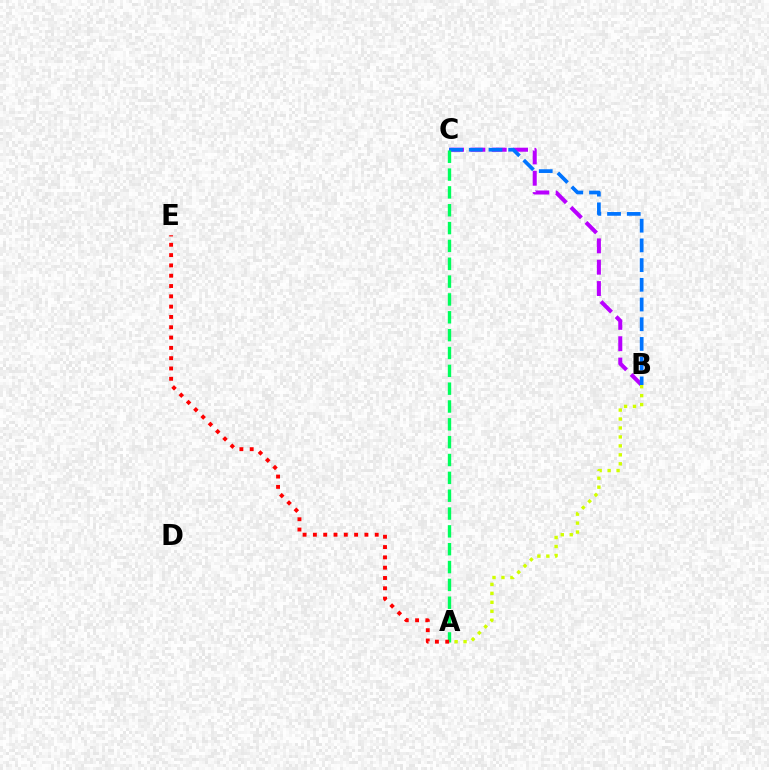{('B', 'C'): [{'color': '#b900ff', 'line_style': 'dashed', 'thickness': 2.9}, {'color': '#0074ff', 'line_style': 'dashed', 'thickness': 2.68}], ('A', 'B'): [{'color': '#d1ff00', 'line_style': 'dotted', 'thickness': 2.43}], ('A', 'C'): [{'color': '#00ff5c', 'line_style': 'dashed', 'thickness': 2.42}], ('A', 'E'): [{'color': '#ff0000', 'line_style': 'dotted', 'thickness': 2.8}]}